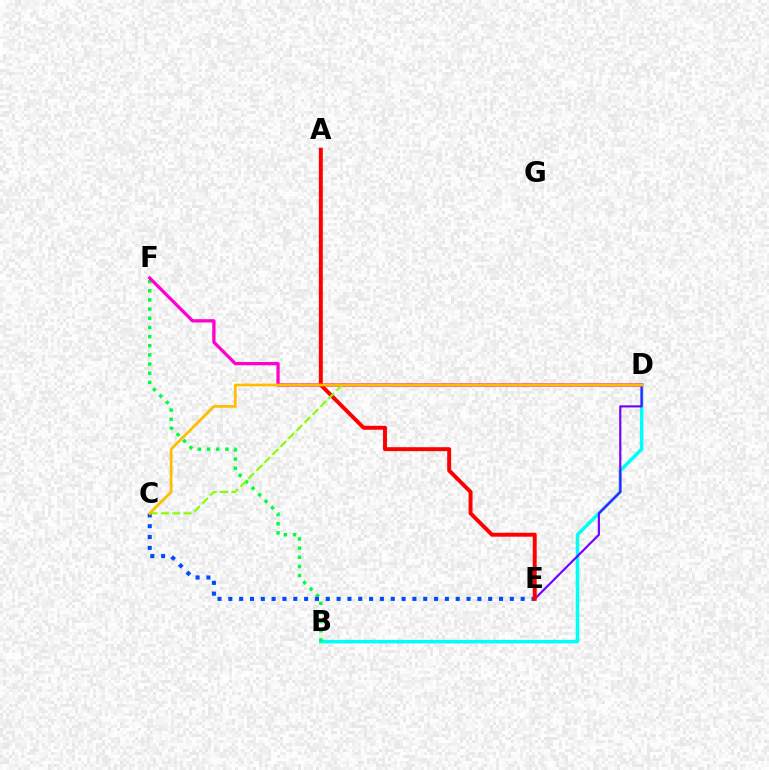{('B', 'D'): [{'color': '#00fff6', 'line_style': 'solid', 'thickness': 2.53}], ('B', 'F'): [{'color': '#00ff39', 'line_style': 'dotted', 'thickness': 2.49}], ('C', 'E'): [{'color': '#004bff', 'line_style': 'dotted', 'thickness': 2.94}], ('D', 'E'): [{'color': '#7200ff', 'line_style': 'solid', 'thickness': 1.54}], ('D', 'F'): [{'color': '#ff00cf', 'line_style': 'solid', 'thickness': 2.37}], ('A', 'E'): [{'color': '#ff0000', 'line_style': 'solid', 'thickness': 2.84}], ('C', 'D'): [{'color': '#84ff00', 'line_style': 'dashed', 'thickness': 1.54}, {'color': '#ffbd00', 'line_style': 'solid', 'thickness': 1.96}]}